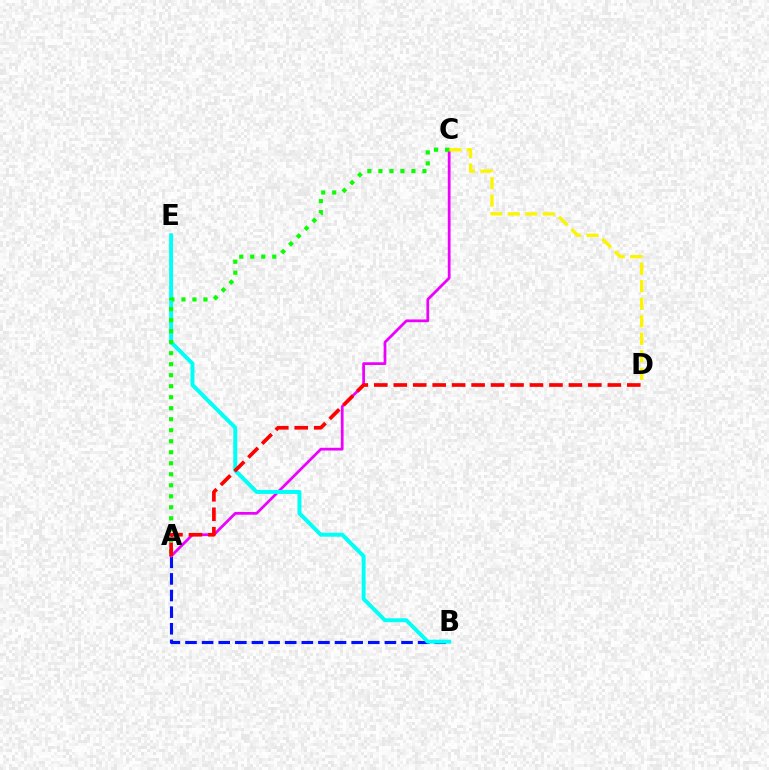{('A', 'B'): [{'color': '#0010ff', 'line_style': 'dashed', 'thickness': 2.26}], ('A', 'C'): [{'color': '#ee00ff', 'line_style': 'solid', 'thickness': 1.98}, {'color': '#08ff00', 'line_style': 'dotted', 'thickness': 2.99}], ('C', 'D'): [{'color': '#fcf500', 'line_style': 'dashed', 'thickness': 2.38}], ('B', 'E'): [{'color': '#00fff6', 'line_style': 'solid', 'thickness': 2.85}], ('A', 'D'): [{'color': '#ff0000', 'line_style': 'dashed', 'thickness': 2.64}]}